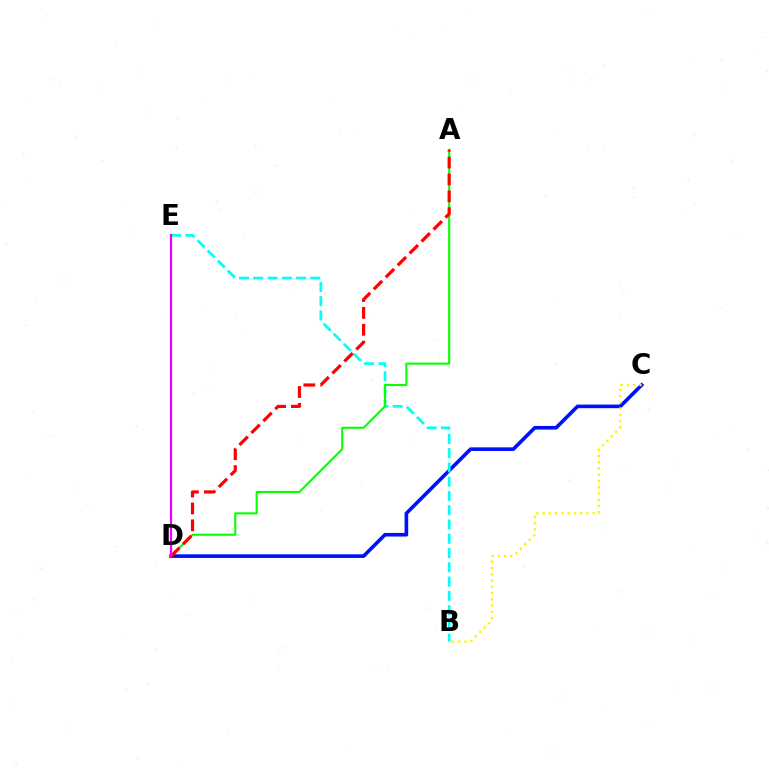{('C', 'D'): [{'color': '#0010ff', 'line_style': 'solid', 'thickness': 2.61}], ('B', 'E'): [{'color': '#00fff6', 'line_style': 'dashed', 'thickness': 1.94}], ('A', 'D'): [{'color': '#08ff00', 'line_style': 'solid', 'thickness': 1.51}, {'color': '#ff0000', 'line_style': 'dashed', 'thickness': 2.29}], ('D', 'E'): [{'color': '#ee00ff', 'line_style': 'solid', 'thickness': 1.6}], ('B', 'C'): [{'color': '#fcf500', 'line_style': 'dotted', 'thickness': 1.7}]}